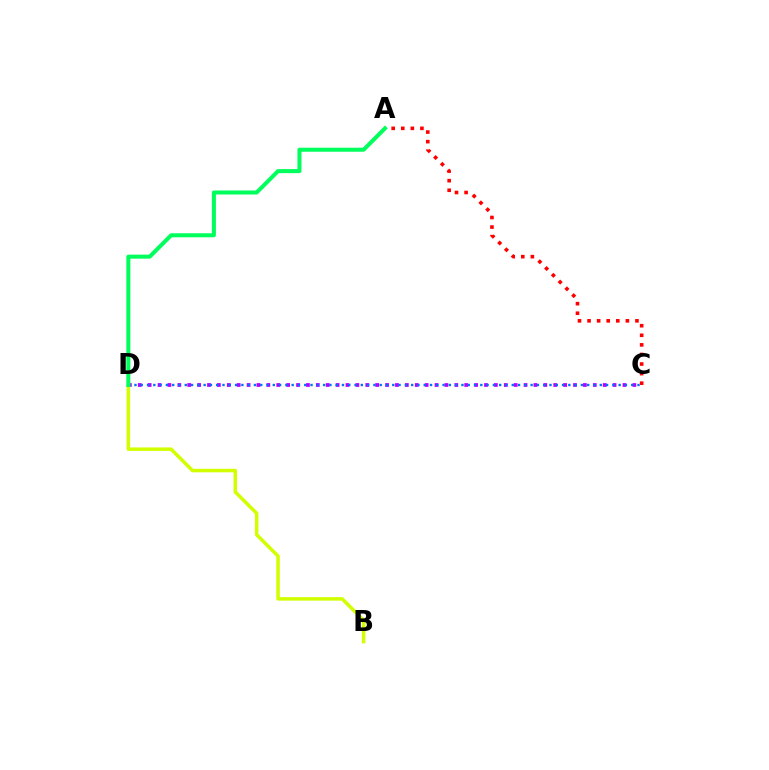{('C', 'D'): [{'color': '#b900ff', 'line_style': 'dotted', 'thickness': 2.69}, {'color': '#0074ff', 'line_style': 'dotted', 'thickness': 1.71}], ('A', 'C'): [{'color': '#ff0000', 'line_style': 'dotted', 'thickness': 2.6}], ('B', 'D'): [{'color': '#d1ff00', 'line_style': 'solid', 'thickness': 2.52}], ('A', 'D'): [{'color': '#00ff5c', 'line_style': 'solid', 'thickness': 2.89}]}